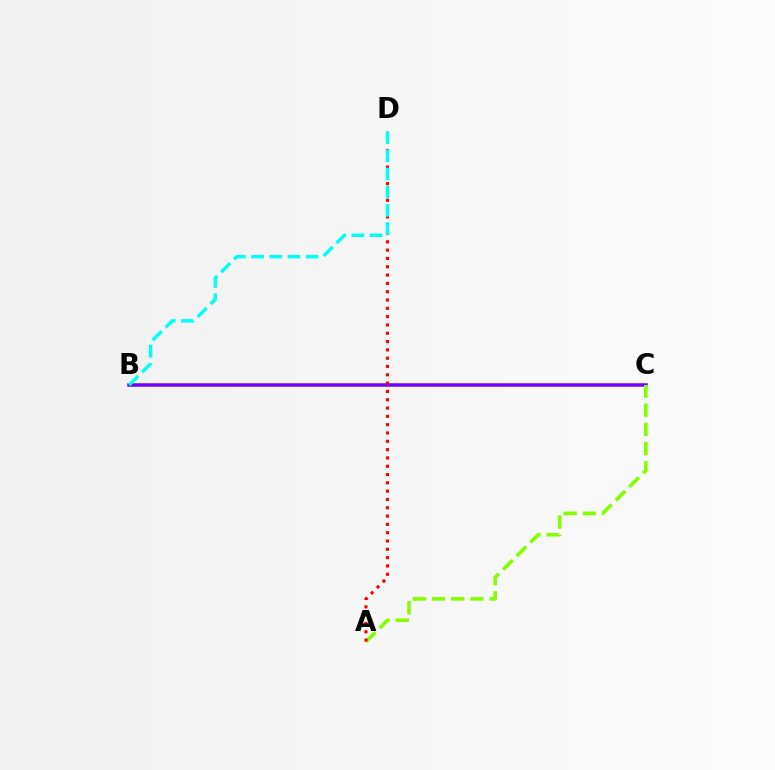{('B', 'C'): [{'color': '#7200ff', 'line_style': 'solid', 'thickness': 2.52}], ('A', 'C'): [{'color': '#84ff00', 'line_style': 'dashed', 'thickness': 2.61}], ('A', 'D'): [{'color': '#ff0000', 'line_style': 'dotted', 'thickness': 2.26}], ('B', 'D'): [{'color': '#00fff6', 'line_style': 'dashed', 'thickness': 2.47}]}